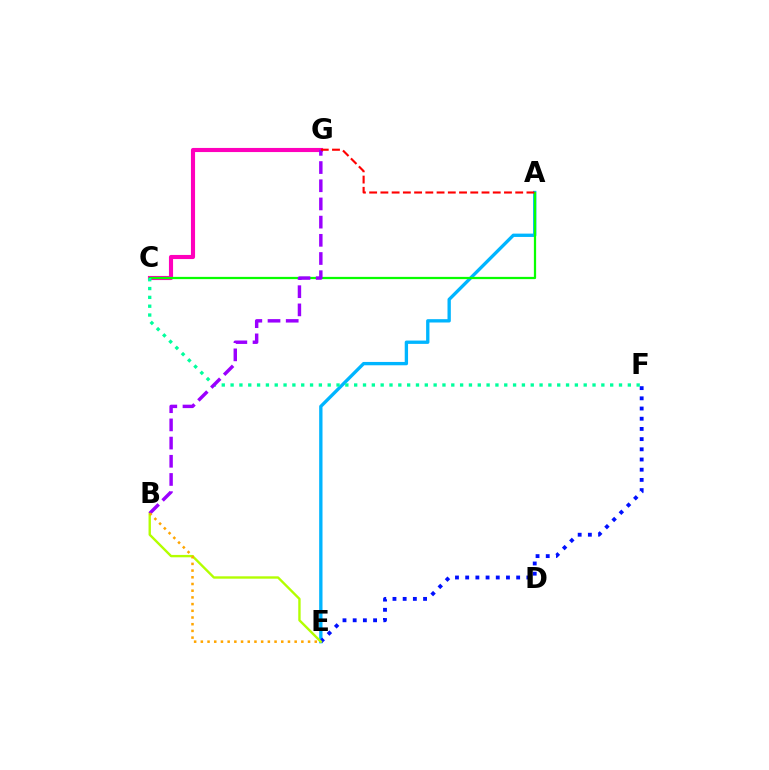{('A', 'E'): [{'color': '#00b5ff', 'line_style': 'solid', 'thickness': 2.4}], ('C', 'G'): [{'color': '#ff00bd', 'line_style': 'solid', 'thickness': 2.97}], ('A', 'C'): [{'color': '#08ff00', 'line_style': 'solid', 'thickness': 1.61}], ('E', 'F'): [{'color': '#0010ff', 'line_style': 'dotted', 'thickness': 2.77}], ('C', 'F'): [{'color': '#00ff9d', 'line_style': 'dotted', 'thickness': 2.4}], ('B', 'E'): [{'color': '#b3ff00', 'line_style': 'solid', 'thickness': 1.71}, {'color': '#ffa500', 'line_style': 'dotted', 'thickness': 1.82}], ('B', 'G'): [{'color': '#9b00ff', 'line_style': 'dashed', 'thickness': 2.47}], ('A', 'G'): [{'color': '#ff0000', 'line_style': 'dashed', 'thickness': 1.53}]}